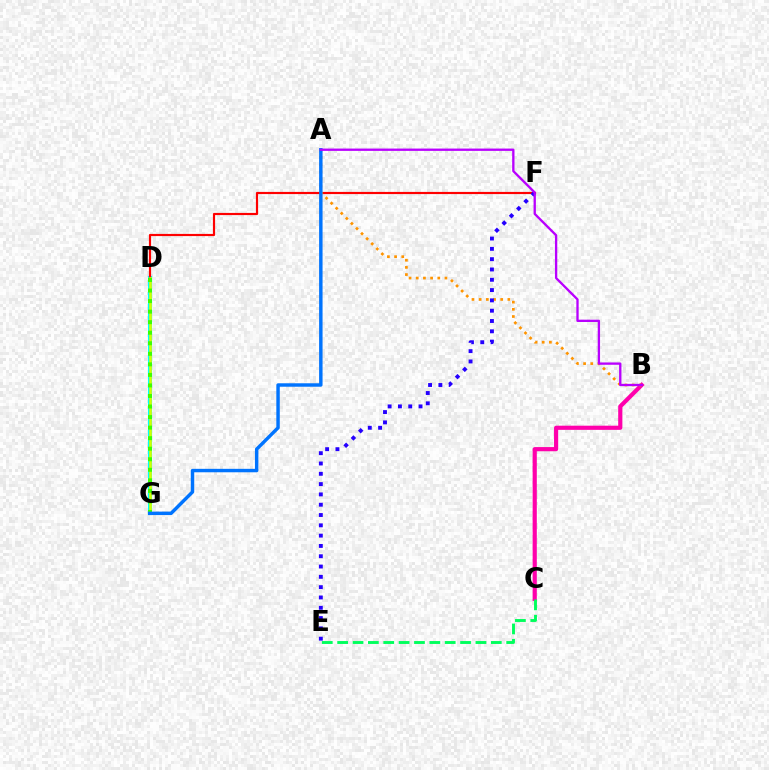{('D', 'G'): [{'color': '#00fff6', 'line_style': 'solid', 'thickness': 2.98}, {'color': '#d1ff00', 'line_style': 'solid', 'thickness': 1.9}, {'color': '#3dff00', 'line_style': 'dotted', 'thickness': 2.86}], ('D', 'F'): [{'color': '#ff0000', 'line_style': 'solid', 'thickness': 1.56}], ('B', 'C'): [{'color': '#ff00ac', 'line_style': 'solid', 'thickness': 3.0}], ('C', 'E'): [{'color': '#00ff5c', 'line_style': 'dashed', 'thickness': 2.09}], ('A', 'B'): [{'color': '#ff9400', 'line_style': 'dotted', 'thickness': 1.95}, {'color': '#b900ff', 'line_style': 'solid', 'thickness': 1.67}], ('E', 'F'): [{'color': '#2500ff', 'line_style': 'dotted', 'thickness': 2.8}], ('A', 'G'): [{'color': '#0074ff', 'line_style': 'solid', 'thickness': 2.48}]}